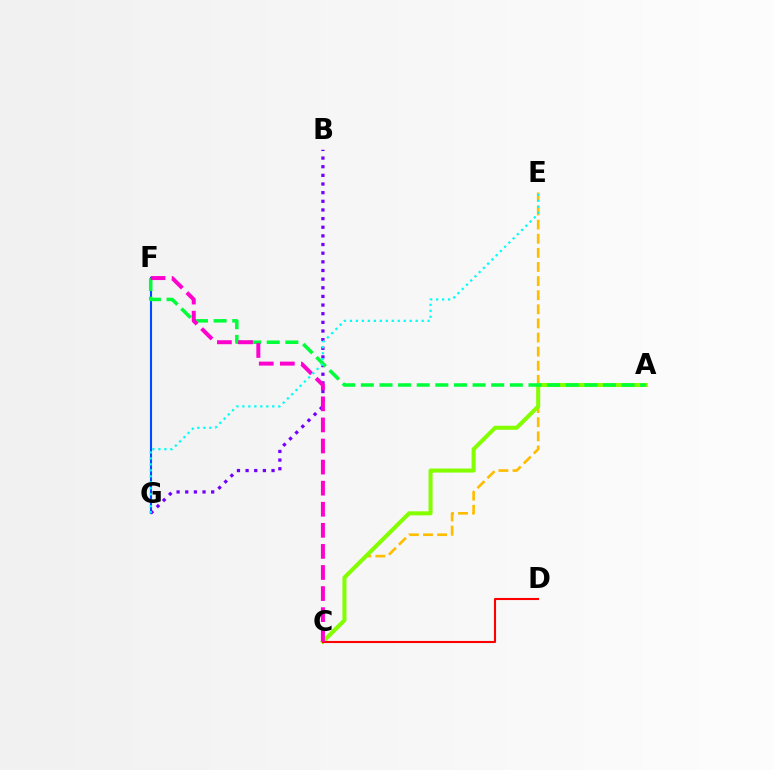{('C', 'E'): [{'color': '#ffbd00', 'line_style': 'dashed', 'thickness': 1.92}], ('F', 'G'): [{'color': '#004bff', 'line_style': 'solid', 'thickness': 1.51}], ('B', 'G'): [{'color': '#7200ff', 'line_style': 'dotted', 'thickness': 2.35}], ('A', 'C'): [{'color': '#84ff00', 'line_style': 'solid', 'thickness': 2.91}], ('A', 'F'): [{'color': '#00ff39', 'line_style': 'dashed', 'thickness': 2.53}], ('C', 'D'): [{'color': '#ff0000', 'line_style': 'solid', 'thickness': 1.51}], ('C', 'F'): [{'color': '#ff00cf', 'line_style': 'dashed', 'thickness': 2.86}], ('E', 'G'): [{'color': '#00fff6', 'line_style': 'dotted', 'thickness': 1.62}]}